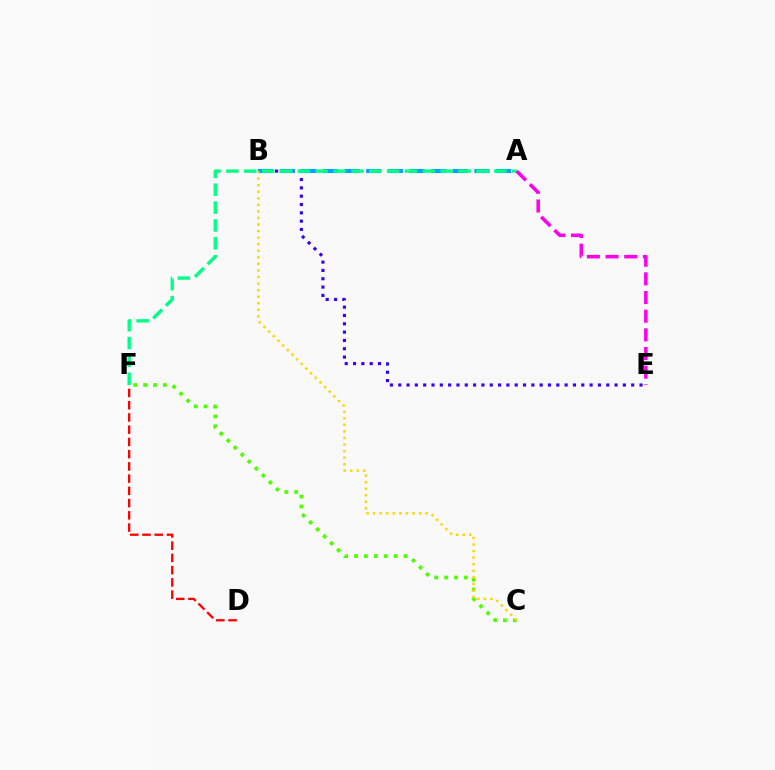{('B', 'E'): [{'color': '#3700ff', 'line_style': 'dotted', 'thickness': 2.26}], ('A', 'B'): [{'color': '#009eff', 'line_style': 'dashed', 'thickness': 2.94}], ('A', 'F'): [{'color': '#00ff86', 'line_style': 'dashed', 'thickness': 2.43}], ('D', 'F'): [{'color': '#ff0000', 'line_style': 'dashed', 'thickness': 1.66}], ('A', 'E'): [{'color': '#ff00ed', 'line_style': 'dashed', 'thickness': 2.54}], ('C', 'F'): [{'color': '#4fff00', 'line_style': 'dotted', 'thickness': 2.69}], ('B', 'C'): [{'color': '#ffd500', 'line_style': 'dotted', 'thickness': 1.78}]}